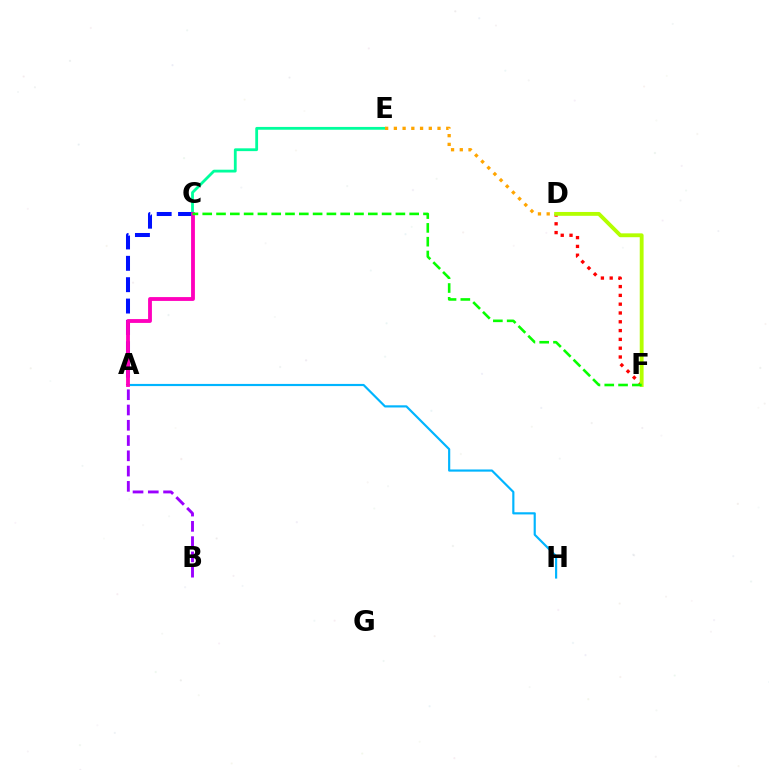{('C', 'E'): [{'color': '#00ff9d', 'line_style': 'solid', 'thickness': 2.02}], ('D', 'F'): [{'color': '#ff0000', 'line_style': 'dotted', 'thickness': 2.39}, {'color': '#b3ff00', 'line_style': 'solid', 'thickness': 2.78}], ('A', 'H'): [{'color': '#00b5ff', 'line_style': 'solid', 'thickness': 1.56}], ('D', 'E'): [{'color': '#ffa500', 'line_style': 'dotted', 'thickness': 2.37}], ('A', 'B'): [{'color': '#9b00ff', 'line_style': 'dashed', 'thickness': 2.07}], ('A', 'C'): [{'color': '#0010ff', 'line_style': 'dashed', 'thickness': 2.9}, {'color': '#ff00bd', 'line_style': 'solid', 'thickness': 2.76}], ('C', 'F'): [{'color': '#08ff00', 'line_style': 'dashed', 'thickness': 1.87}]}